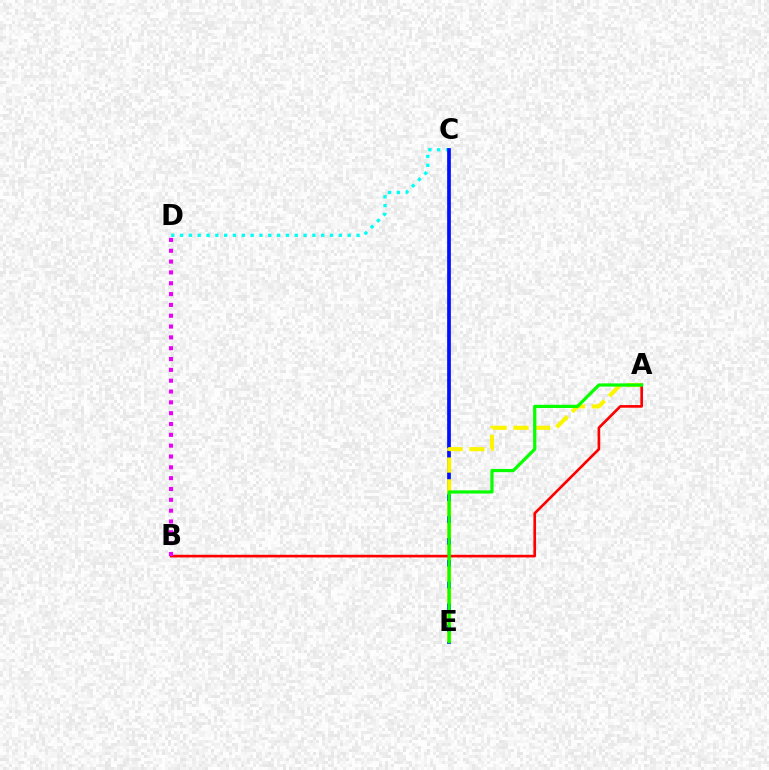{('C', 'D'): [{'color': '#00fff6', 'line_style': 'dotted', 'thickness': 2.4}], ('C', 'E'): [{'color': '#0010ff', 'line_style': 'solid', 'thickness': 2.68}], ('A', 'E'): [{'color': '#fcf500', 'line_style': 'dashed', 'thickness': 2.96}, {'color': '#08ff00', 'line_style': 'solid', 'thickness': 2.31}], ('A', 'B'): [{'color': '#ff0000', 'line_style': 'solid', 'thickness': 1.91}], ('B', 'D'): [{'color': '#ee00ff', 'line_style': 'dotted', 'thickness': 2.94}]}